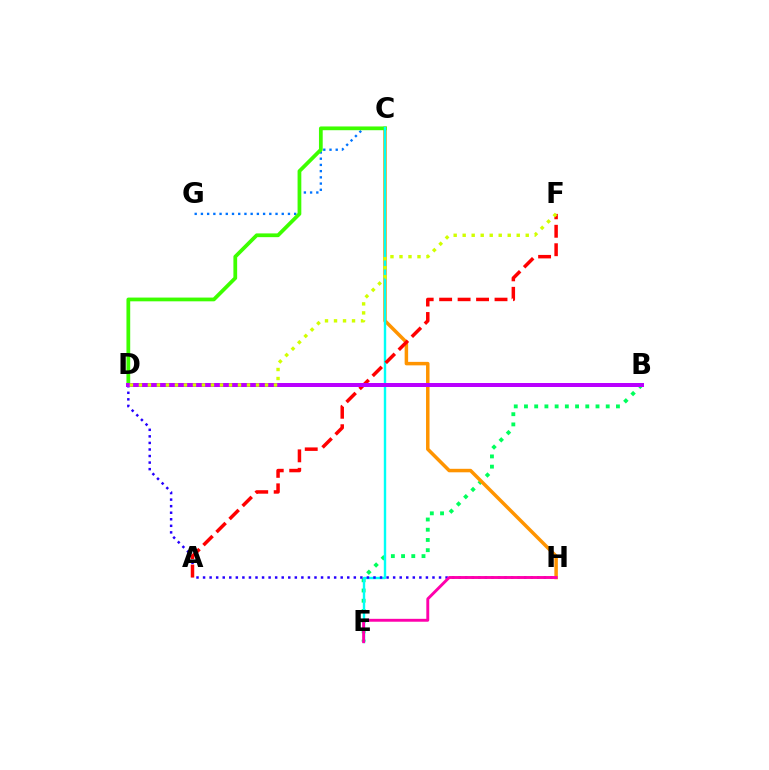{('B', 'E'): [{'color': '#00ff5c', 'line_style': 'dotted', 'thickness': 2.78}], ('C', 'H'): [{'color': '#ff9400', 'line_style': 'solid', 'thickness': 2.51}], ('C', 'G'): [{'color': '#0074ff', 'line_style': 'dotted', 'thickness': 1.69}], ('C', 'D'): [{'color': '#3dff00', 'line_style': 'solid', 'thickness': 2.7}], ('C', 'E'): [{'color': '#00fff6', 'line_style': 'solid', 'thickness': 1.73}], ('D', 'H'): [{'color': '#2500ff', 'line_style': 'dotted', 'thickness': 1.78}], ('A', 'F'): [{'color': '#ff0000', 'line_style': 'dashed', 'thickness': 2.51}], ('B', 'D'): [{'color': '#b900ff', 'line_style': 'solid', 'thickness': 2.88}], ('D', 'F'): [{'color': '#d1ff00', 'line_style': 'dotted', 'thickness': 2.45}], ('E', 'H'): [{'color': '#ff00ac', 'line_style': 'solid', 'thickness': 2.09}]}